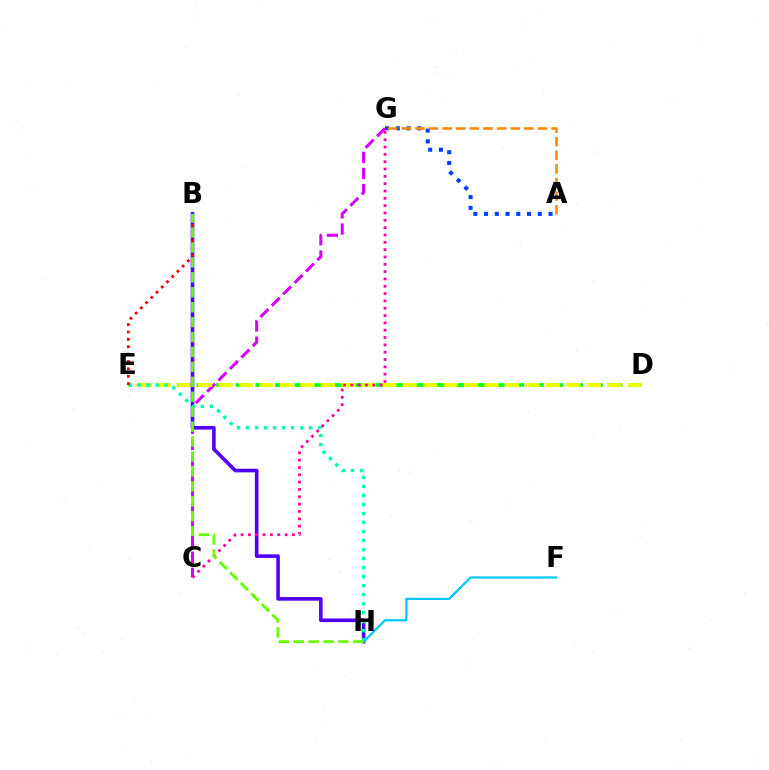{('C', 'G'): [{'color': '#d600ff', 'line_style': 'dashed', 'thickness': 2.19}, {'color': '#ff00a0', 'line_style': 'dotted', 'thickness': 1.99}], ('D', 'E'): [{'color': '#00ff27', 'line_style': 'dashed', 'thickness': 2.67}, {'color': '#eeff00', 'line_style': 'dashed', 'thickness': 2.78}], ('A', 'G'): [{'color': '#003fff', 'line_style': 'dotted', 'thickness': 2.92}, {'color': '#ff8800', 'line_style': 'dashed', 'thickness': 1.85}], ('B', 'H'): [{'color': '#4f00ff', 'line_style': 'solid', 'thickness': 2.6}, {'color': '#66ff00', 'line_style': 'dashed', 'thickness': 2.03}], ('E', 'H'): [{'color': '#00ffaf', 'line_style': 'dotted', 'thickness': 2.45}], ('B', 'E'): [{'color': '#ff0000', 'line_style': 'dotted', 'thickness': 2.01}], ('F', 'H'): [{'color': '#00c7ff', 'line_style': 'solid', 'thickness': 1.61}]}